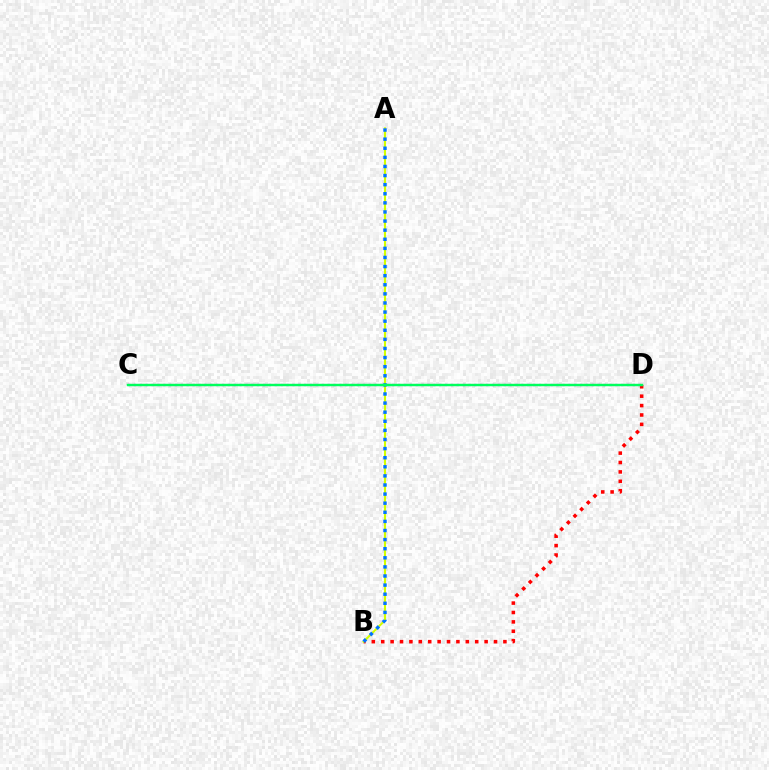{('B', 'D'): [{'color': '#ff0000', 'line_style': 'dotted', 'thickness': 2.55}], ('A', 'B'): [{'color': '#d1ff00', 'line_style': 'solid', 'thickness': 1.51}, {'color': '#0074ff', 'line_style': 'dotted', 'thickness': 2.47}], ('C', 'D'): [{'color': '#b900ff', 'line_style': 'dotted', 'thickness': 1.59}, {'color': '#00ff5c', 'line_style': 'solid', 'thickness': 1.76}]}